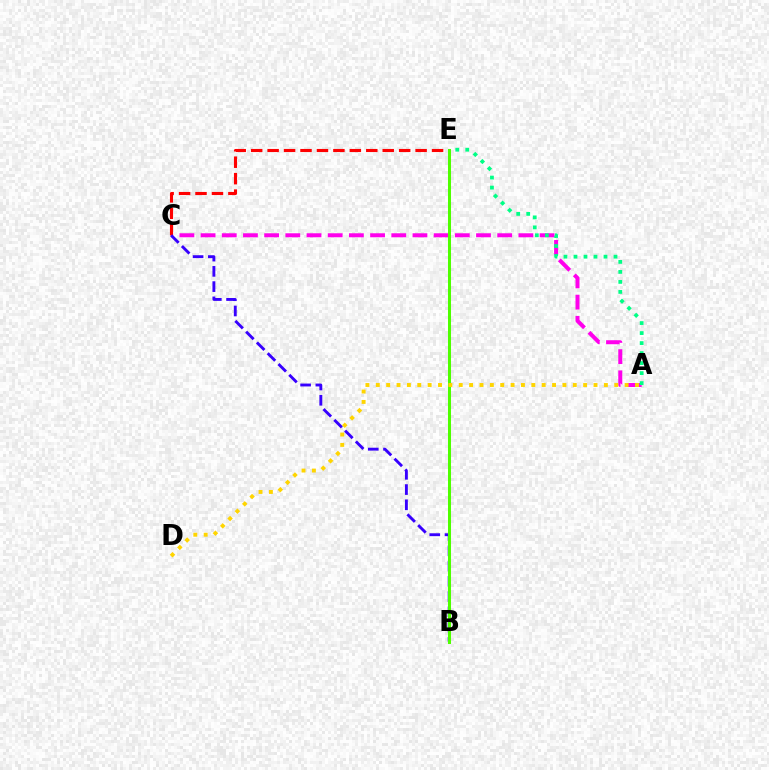{('B', 'E'): [{'color': '#009eff', 'line_style': 'dotted', 'thickness': 1.93}, {'color': '#4fff00', 'line_style': 'solid', 'thickness': 2.18}], ('A', 'C'): [{'color': '#ff00ed', 'line_style': 'dashed', 'thickness': 2.88}], ('C', 'E'): [{'color': '#ff0000', 'line_style': 'dashed', 'thickness': 2.23}], ('A', 'E'): [{'color': '#00ff86', 'line_style': 'dotted', 'thickness': 2.72}], ('B', 'C'): [{'color': '#3700ff', 'line_style': 'dashed', 'thickness': 2.07}], ('A', 'D'): [{'color': '#ffd500', 'line_style': 'dotted', 'thickness': 2.82}]}